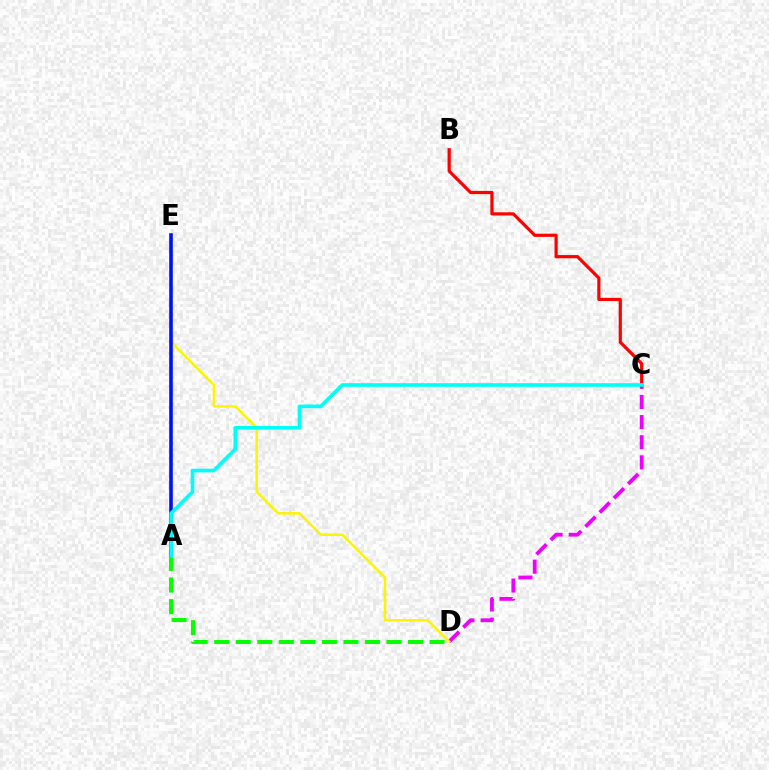{('C', 'D'): [{'color': '#ee00ff', 'line_style': 'dashed', 'thickness': 2.74}], ('D', 'E'): [{'color': '#fcf500', 'line_style': 'solid', 'thickness': 1.79}], ('A', 'D'): [{'color': '#08ff00', 'line_style': 'dashed', 'thickness': 2.93}], ('B', 'C'): [{'color': '#ff0000', 'line_style': 'solid', 'thickness': 2.31}], ('A', 'E'): [{'color': '#0010ff', 'line_style': 'solid', 'thickness': 2.6}], ('A', 'C'): [{'color': '#00fff6', 'line_style': 'solid', 'thickness': 2.62}]}